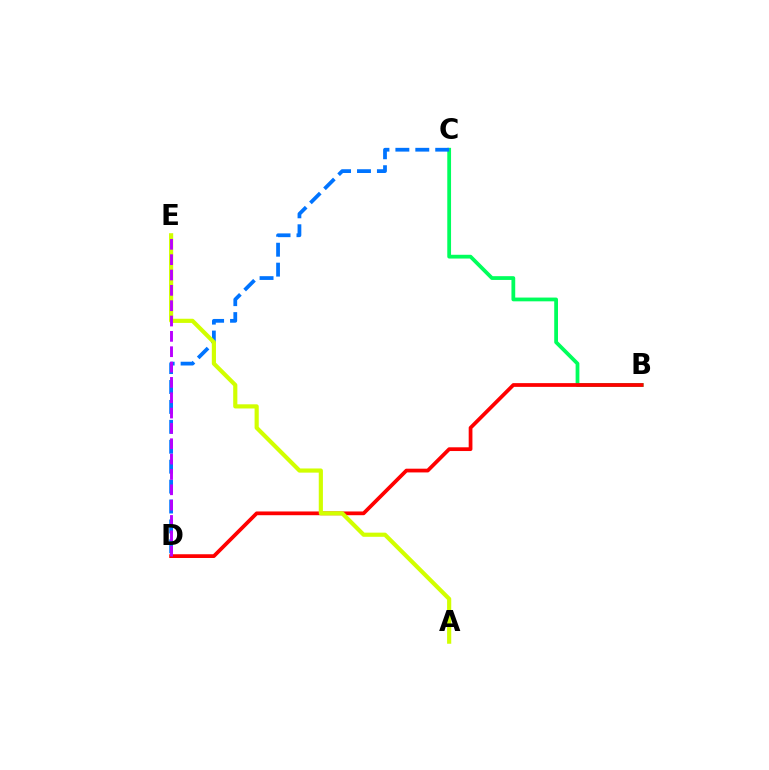{('B', 'C'): [{'color': '#00ff5c', 'line_style': 'solid', 'thickness': 2.71}], ('C', 'D'): [{'color': '#0074ff', 'line_style': 'dashed', 'thickness': 2.71}], ('B', 'D'): [{'color': '#ff0000', 'line_style': 'solid', 'thickness': 2.69}], ('A', 'E'): [{'color': '#d1ff00', 'line_style': 'solid', 'thickness': 2.99}], ('D', 'E'): [{'color': '#b900ff', 'line_style': 'dashed', 'thickness': 2.08}]}